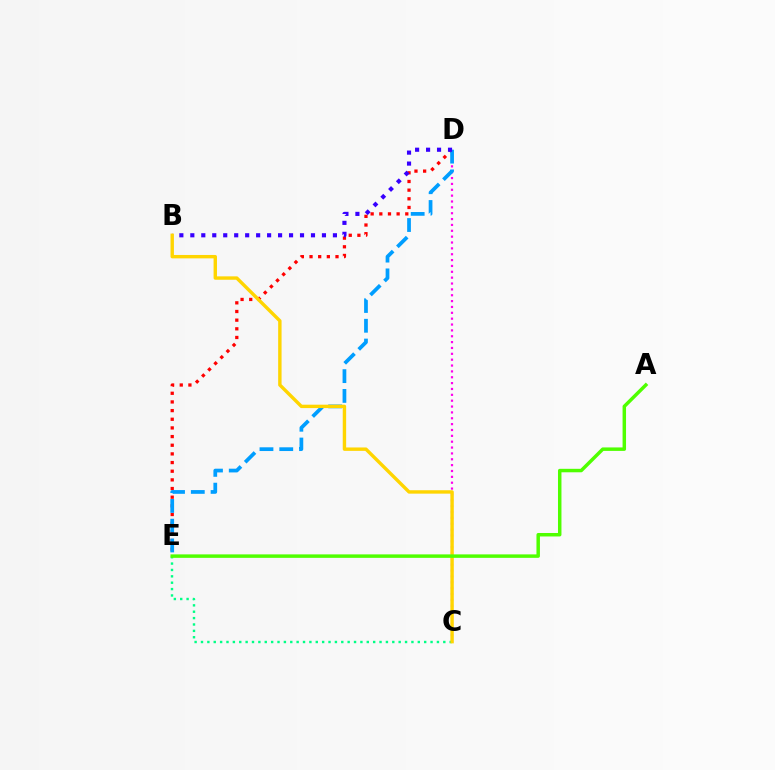{('D', 'E'): [{'color': '#ff0000', 'line_style': 'dotted', 'thickness': 2.35}, {'color': '#009eff', 'line_style': 'dashed', 'thickness': 2.69}], ('C', 'D'): [{'color': '#ff00ed', 'line_style': 'dotted', 'thickness': 1.59}], ('C', 'E'): [{'color': '#00ff86', 'line_style': 'dotted', 'thickness': 1.73}], ('B', 'D'): [{'color': '#3700ff', 'line_style': 'dotted', 'thickness': 2.98}], ('B', 'C'): [{'color': '#ffd500', 'line_style': 'solid', 'thickness': 2.45}], ('A', 'E'): [{'color': '#4fff00', 'line_style': 'solid', 'thickness': 2.5}]}